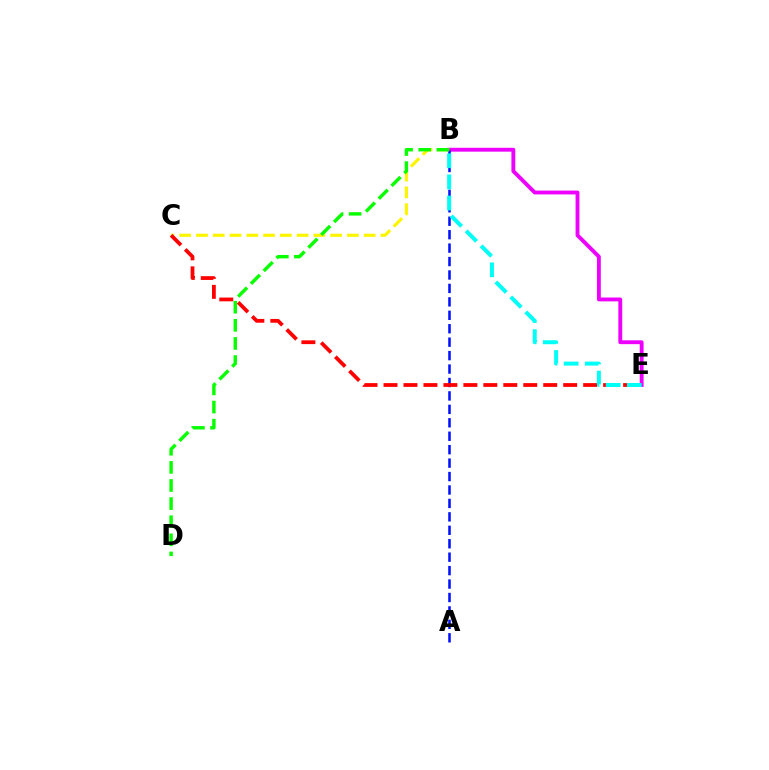{('B', 'E'): [{'color': '#ee00ff', 'line_style': 'solid', 'thickness': 2.78}, {'color': '#00fff6', 'line_style': 'dashed', 'thickness': 2.87}], ('A', 'B'): [{'color': '#0010ff', 'line_style': 'dashed', 'thickness': 1.83}], ('B', 'C'): [{'color': '#fcf500', 'line_style': 'dashed', 'thickness': 2.28}], ('B', 'D'): [{'color': '#08ff00', 'line_style': 'dashed', 'thickness': 2.46}], ('C', 'E'): [{'color': '#ff0000', 'line_style': 'dashed', 'thickness': 2.71}]}